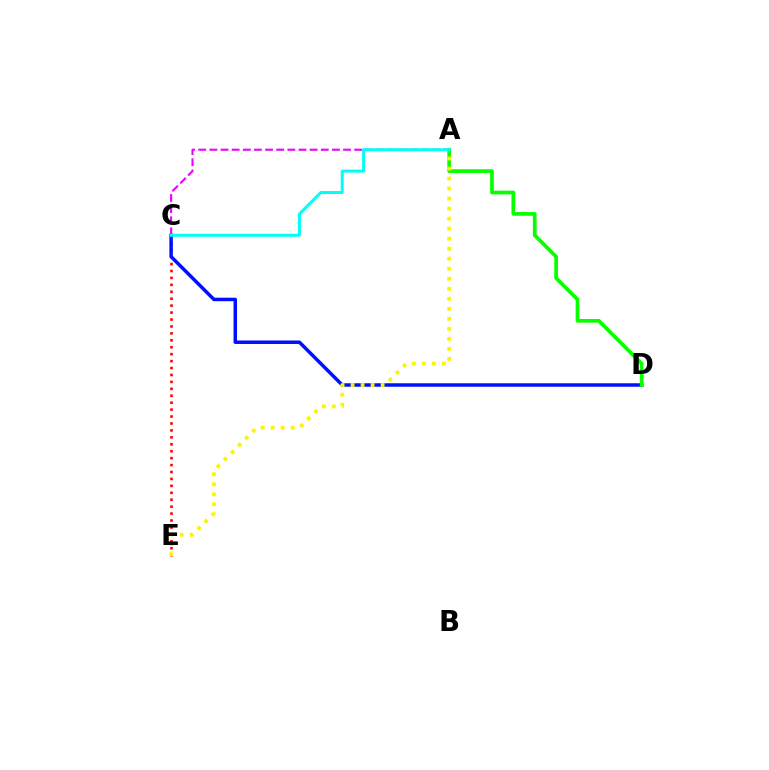{('C', 'E'): [{'color': '#ff0000', 'line_style': 'dotted', 'thickness': 1.88}], ('C', 'D'): [{'color': '#0010ff', 'line_style': 'solid', 'thickness': 2.51}], ('A', 'D'): [{'color': '#08ff00', 'line_style': 'solid', 'thickness': 2.67}], ('A', 'C'): [{'color': '#ee00ff', 'line_style': 'dashed', 'thickness': 1.51}, {'color': '#00fff6', 'line_style': 'solid', 'thickness': 2.16}], ('A', 'E'): [{'color': '#fcf500', 'line_style': 'dotted', 'thickness': 2.72}]}